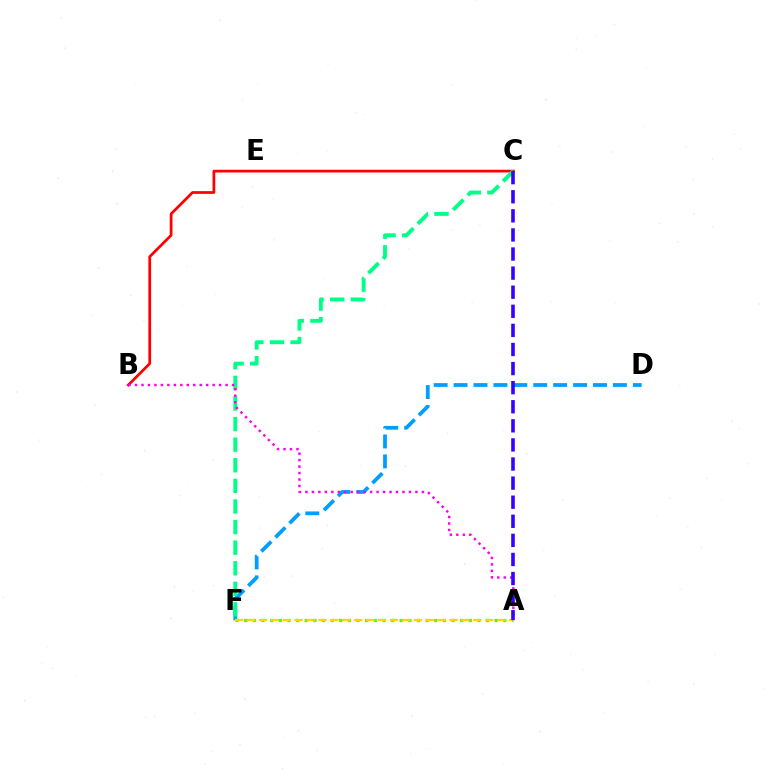{('B', 'C'): [{'color': '#ff0000', 'line_style': 'solid', 'thickness': 1.97}], ('D', 'F'): [{'color': '#009eff', 'line_style': 'dashed', 'thickness': 2.71}], ('A', 'F'): [{'color': '#4fff00', 'line_style': 'dotted', 'thickness': 2.35}, {'color': '#ffd500', 'line_style': 'dashed', 'thickness': 1.62}], ('C', 'F'): [{'color': '#00ff86', 'line_style': 'dashed', 'thickness': 2.8}], ('A', 'B'): [{'color': '#ff00ed', 'line_style': 'dotted', 'thickness': 1.76}], ('A', 'C'): [{'color': '#3700ff', 'line_style': 'dashed', 'thickness': 2.59}]}